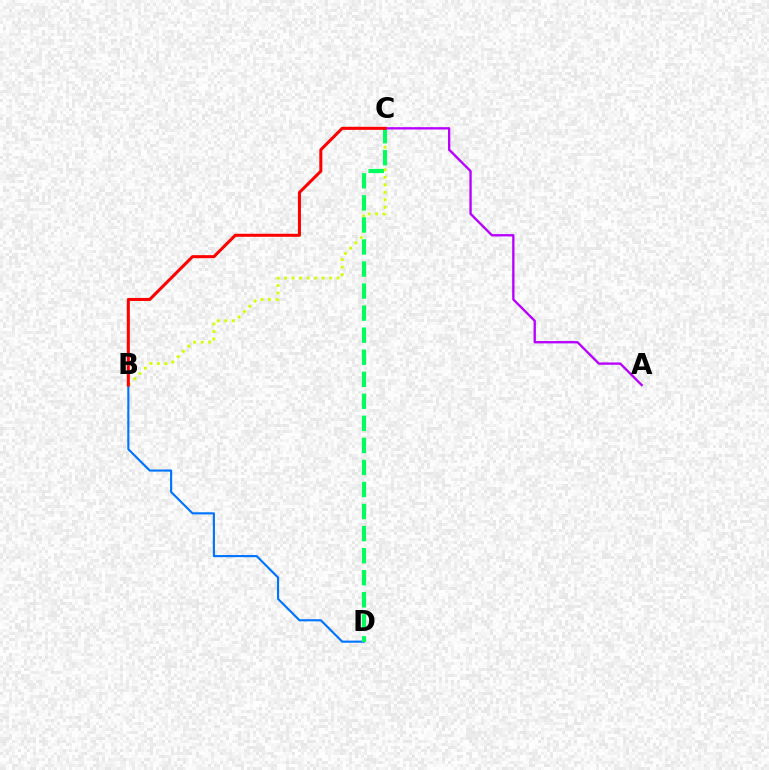{('B', 'D'): [{'color': '#0074ff', 'line_style': 'solid', 'thickness': 1.54}], ('B', 'C'): [{'color': '#d1ff00', 'line_style': 'dotted', 'thickness': 2.04}, {'color': '#ff0000', 'line_style': 'solid', 'thickness': 2.19}], ('C', 'D'): [{'color': '#00ff5c', 'line_style': 'dashed', 'thickness': 3.0}], ('A', 'C'): [{'color': '#b900ff', 'line_style': 'solid', 'thickness': 1.68}]}